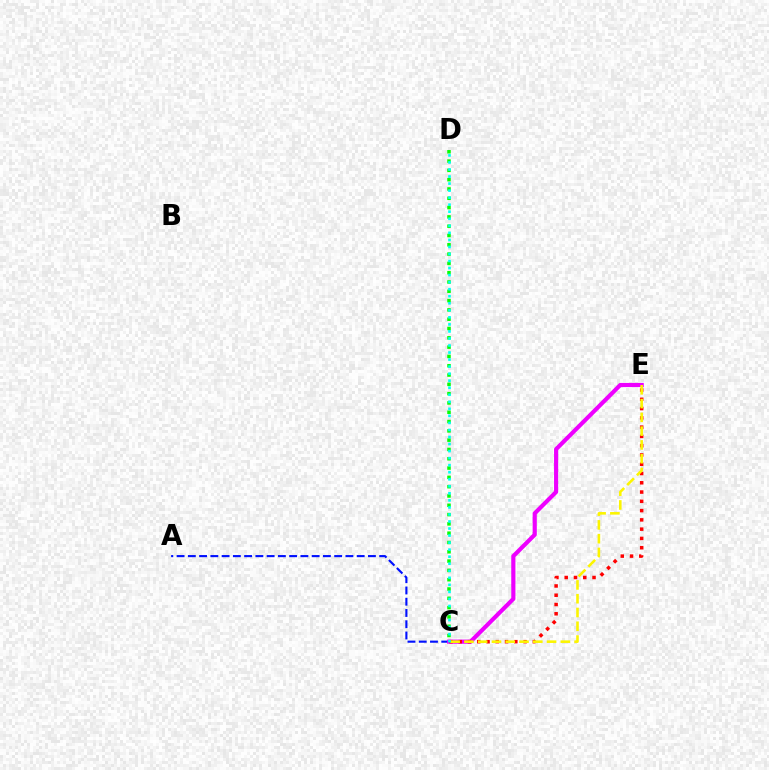{('A', 'C'): [{'color': '#0010ff', 'line_style': 'dashed', 'thickness': 1.53}], ('C', 'E'): [{'color': '#ee00ff', 'line_style': 'solid', 'thickness': 2.99}, {'color': '#ff0000', 'line_style': 'dotted', 'thickness': 2.52}, {'color': '#fcf500', 'line_style': 'dashed', 'thickness': 1.87}], ('C', 'D'): [{'color': '#08ff00', 'line_style': 'dotted', 'thickness': 2.53}, {'color': '#00fff6', 'line_style': 'dotted', 'thickness': 1.91}]}